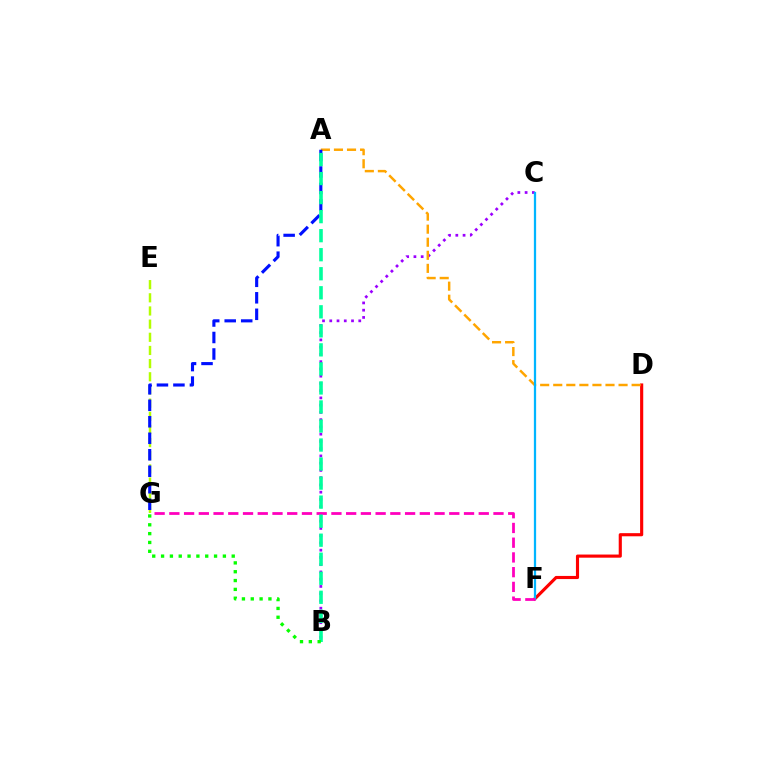{('D', 'F'): [{'color': '#ff0000', 'line_style': 'solid', 'thickness': 2.26}], ('B', 'C'): [{'color': '#9b00ff', 'line_style': 'dotted', 'thickness': 1.97}], ('A', 'D'): [{'color': '#ffa500', 'line_style': 'dashed', 'thickness': 1.77}], ('C', 'F'): [{'color': '#00b5ff', 'line_style': 'solid', 'thickness': 1.63}], ('E', 'G'): [{'color': '#b3ff00', 'line_style': 'dashed', 'thickness': 1.79}], ('F', 'G'): [{'color': '#ff00bd', 'line_style': 'dashed', 'thickness': 2.0}], ('A', 'G'): [{'color': '#0010ff', 'line_style': 'dashed', 'thickness': 2.24}], ('A', 'B'): [{'color': '#00ff9d', 'line_style': 'dashed', 'thickness': 2.59}], ('B', 'G'): [{'color': '#08ff00', 'line_style': 'dotted', 'thickness': 2.4}]}